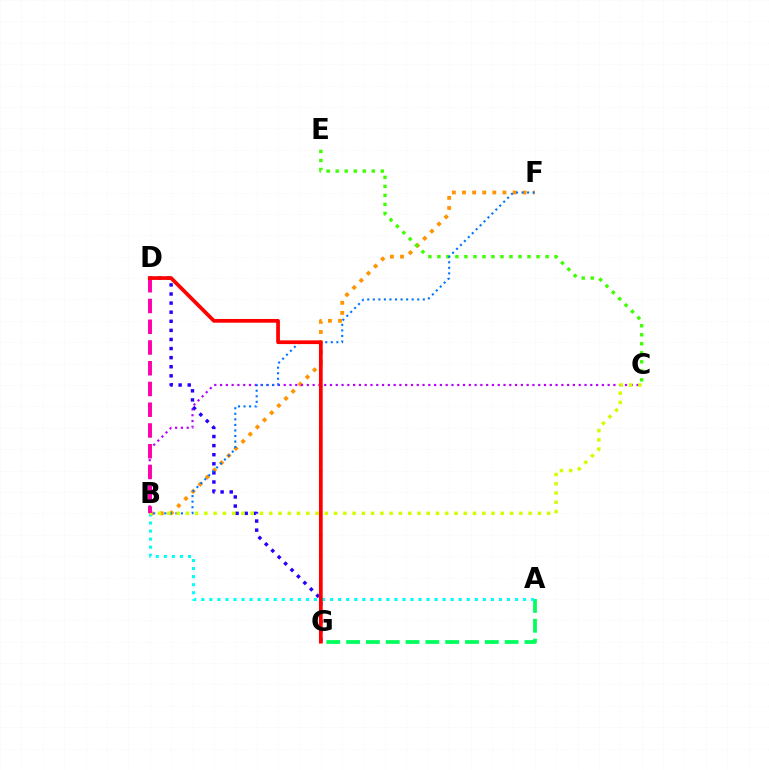{('A', 'G'): [{'color': '#00ff5c', 'line_style': 'dashed', 'thickness': 2.69}], ('B', 'F'): [{'color': '#ff9400', 'line_style': 'dotted', 'thickness': 2.75}, {'color': '#0074ff', 'line_style': 'dotted', 'thickness': 1.51}], ('B', 'C'): [{'color': '#b900ff', 'line_style': 'dotted', 'thickness': 1.57}, {'color': '#d1ff00', 'line_style': 'dotted', 'thickness': 2.52}], ('D', 'G'): [{'color': '#2500ff', 'line_style': 'dotted', 'thickness': 2.47}, {'color': '#ff0000', 'line_style': 'solid', 'thickness': 2.69}], ('C', 'E'): [{'color': '#3dff00', 'line_style': 'dotted', 'thickness': 2.45}], ('A', 'B'): [{'color': '#00fff6', 'line_style': 'dotted', 'thickness': 2.19}], ('B', 'D'): [{'color': '#ff00ac', 'line_style': 'dashed', 'thickness': 2.82}]}